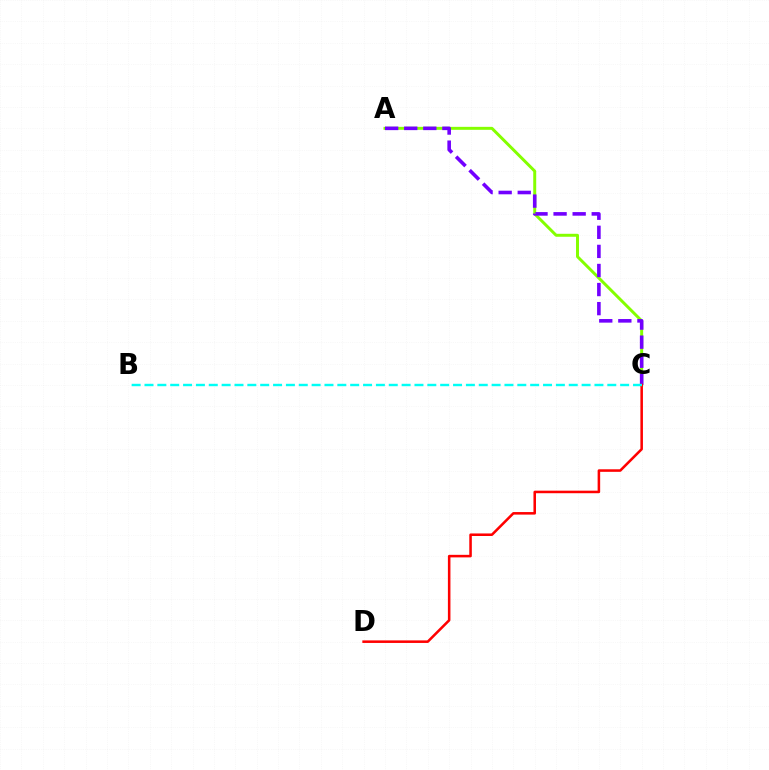{('A', 'C'): [{'color': '#84ff00', 'line_style': 'solid', 'thickness': 2.14}, {'color': '#7200ff', 'line_style': 'dashed', 'thickness': 2.59}], ('C', 'D'): [{'color': '#ff0000', 'line_style': 'solid', 'thickness': 1.83}], ('B', 'C'): [{'color': '#00fff6', 'line_style': 'dashed', 'thickness': 1.75}]}